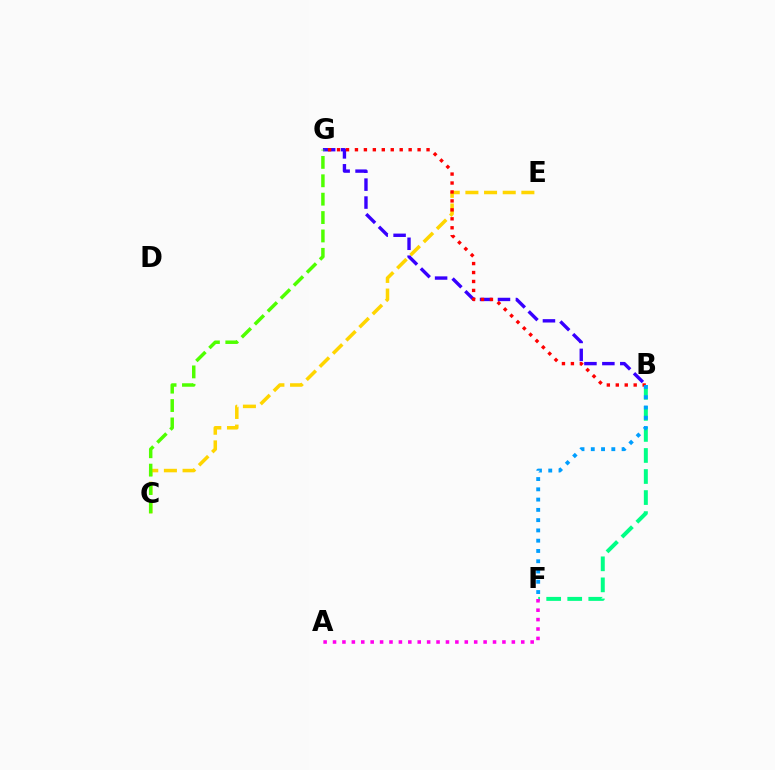{('B', 'G'): [{'color': '#3700ff', 'line_style': 'dashed', 'thickness': 2.44}, {'color': '#ff0000', 'line_style': 'dotted', 'thickness': 2.43}], ('C', 'E'): [{'color': '#ffd500', 'line_style': 'dashed', 'thickness': 2.53}], ('B', 'F'): [{'color': '#00ff86', 'line_style': 'dashed', 'thickness': 2.86}, {'color': '#009eff', 'line_style': 'dotted', 'thickness': 2.79}], ('A', 'F'): [{'color': '#ff00ed', 'line_style': 'dotted', 'thickness': 2.56}], ('C', 'G'): [{'color': '#4fff00', 'line_style': 'dashed', 'thickness': 2.5}]}